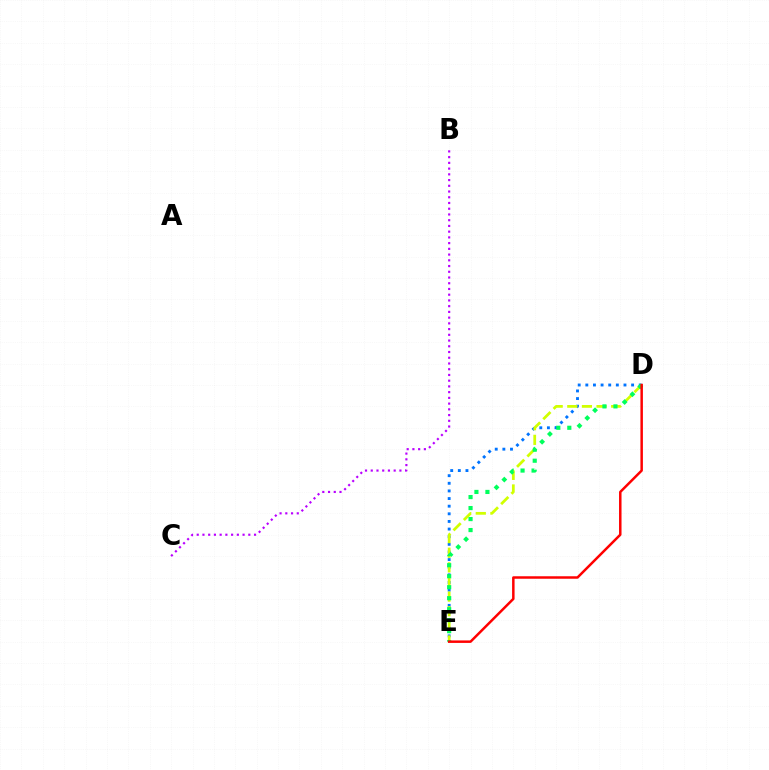{('D', 'E'): [{'color': '#0074ff', 'line_style': 'dotted', 'thickness': 2.07}, {'color': '#d1ff00', 'line_style': 'dashed', 'thickness': 1.99}, {'color': '#00ff5c', 'line_style': 'dotted', 'thickness': 2.99}, {'color': '#ff0000', 'line_style': 'solid', 'thickness': 1.79}], ('B', 'C'): [{'color': '#b900ff', 'line_style': 'dotted', 'thickness': 1.56}]}